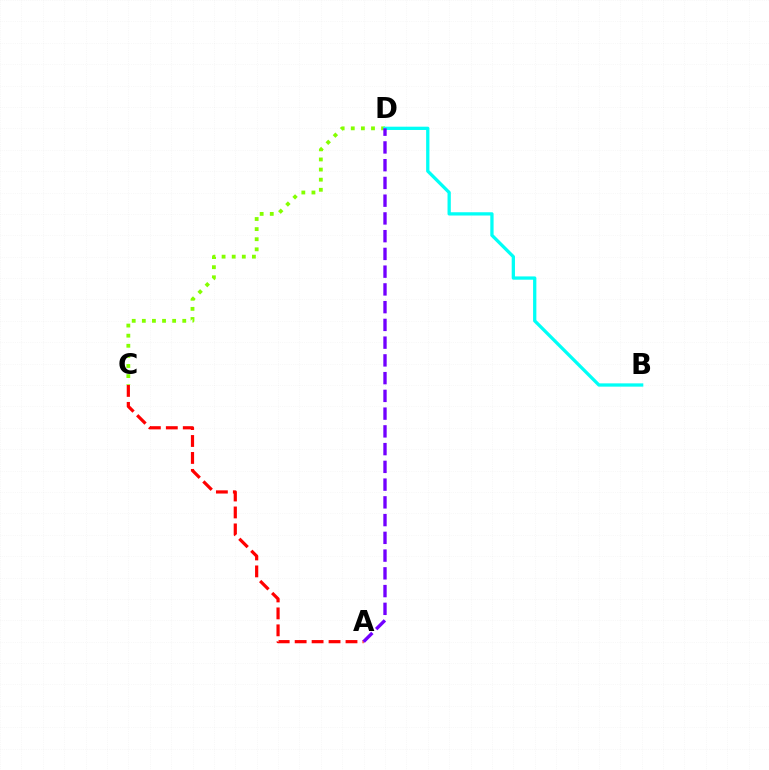{('C', 'D'): [{'color': '#84ff00', 'line_style': 'dotted', 'thickness': 2.75}], ('A', 'C'): [{'color': '#ff0000', 'line_style': 'dashed', 'thickness': 2.3}], ('B', 'D'): [{'color': '#00fff6', 'line_style': 'solid', 'thickness': 2.36}], ('A', 'D'): [{'color': '#7200ff', 'line_style': 'dashed', 'thickness': 2.41}]}